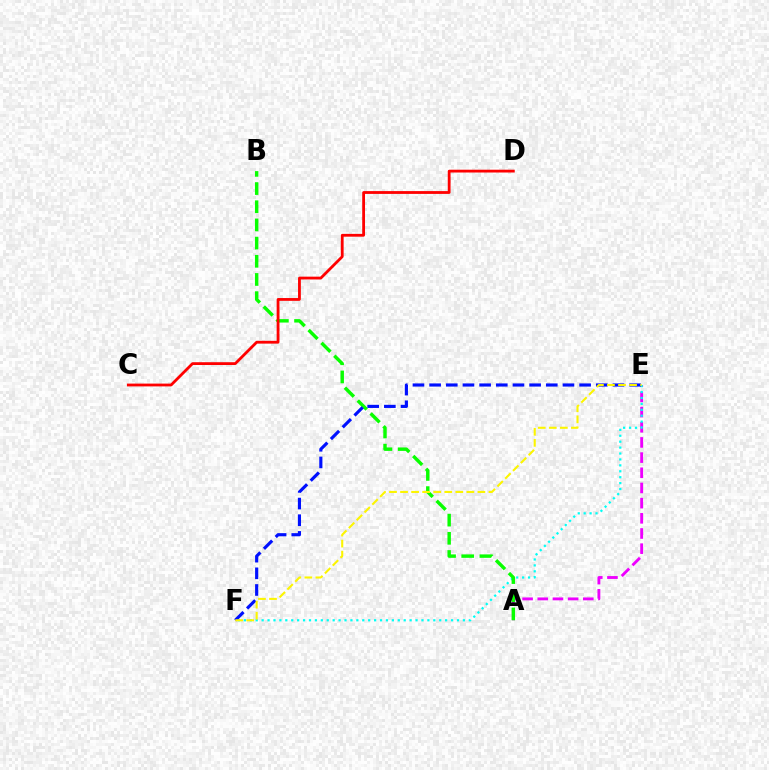{('A', 'E'): [{'color': '#ee00ff', 'line_style': 'dashed', 'thickness': 2.06}], ('E', 'F'): [{'color': '#00fff6', 'line_style': 'dotted', 'thickness': 1.61}, {'color': '#0010ff', 'line_style': 'dashed', 'thickness': 2.26}, {'color': '#fcf500', 'line_style': 'dashed', 'thickness': 1.5}], ('A', 'B'): [{'color': '#08ff00', 'line_style': 'dashed', 'thickness': 2.47}], ('C', 'D'): [{'color': '#ff0000', 'line_style': 'solid', 'thickness': 2.02}]}